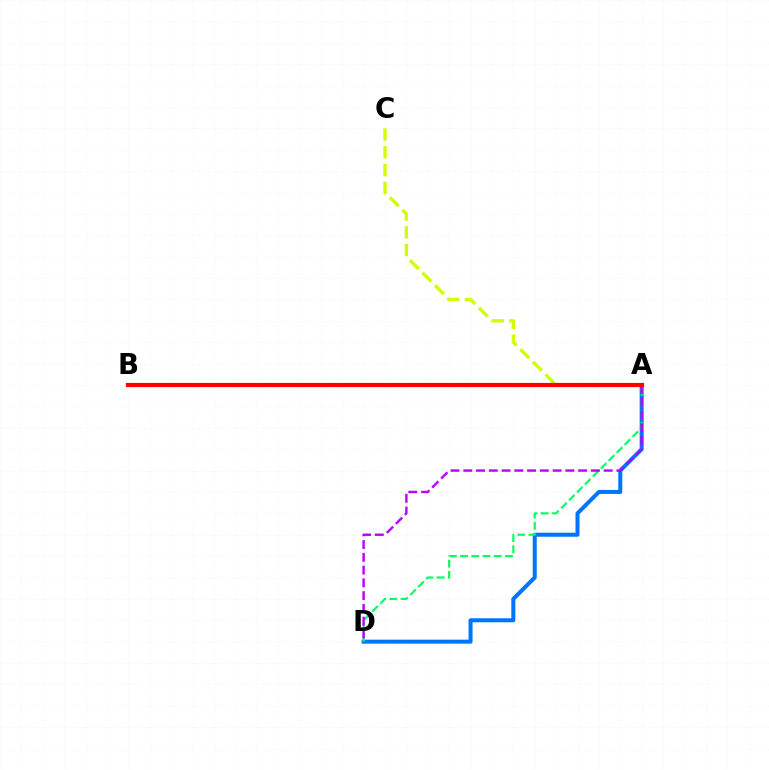{('A', 'D'): [{'color': '#0074ff', 'line_style': 'solid', 'thickness': 2.89}, {'color': '#00ff5c', 'line_style': 'dashed', 'thickness': 1.52}, {'color': '#b900ff', 'line_style': 'dashed', 'thickness': 1.73}], ('A', 'C'): [{'color': '#d1ff00', 'line_style': 'dashed', 'thickness': 2.41}], ('A', 'B'): [{'color': '#ff0000', 'line_style': 'solid', 'thickness': 3.0}]}